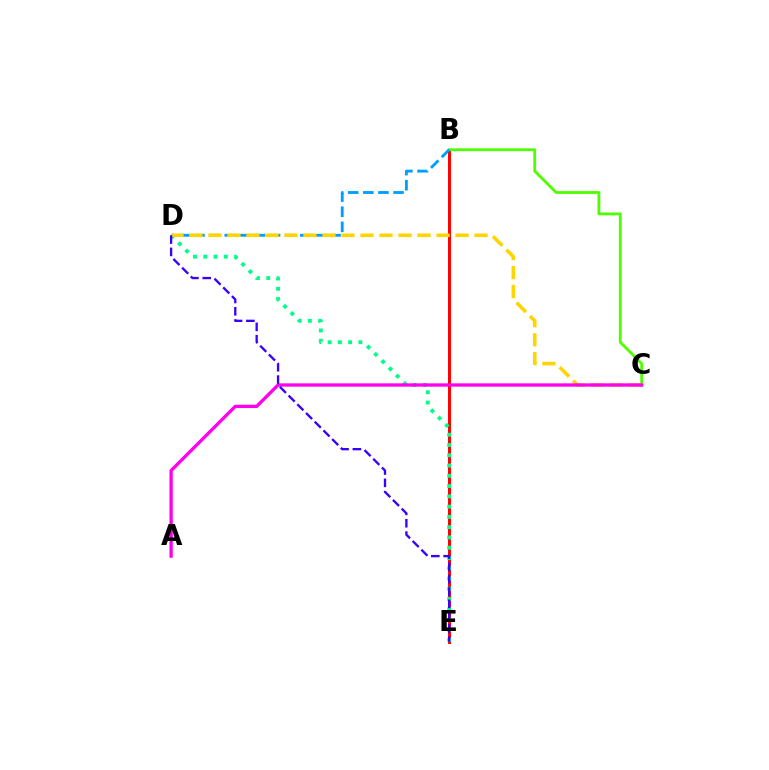{('B', 'E'): [{'color': '#ff0000', 'line_style': 'solid', 'thickness': 2.14}], ('D', 'E'): [{'color': '#00ff86', 'line_style': 'dotted', 'thickness': 2.79}, {'color': '#3700ff', 'line_style': 'dashed', 'thickness': 1.67}], ('B', 'C'): [{'color': '#4fff00', 'line_style': 'solid', 'thickness': 2.04}], ('B', 'D'): [{'color': '#009eff', 'line_style': 'dashed', 'thickness': 2.05}], ('C', 'D'): [{'color': '#ffd500', 'line_style': 'dashed', 'thickness': 2.58}], ('A', 'C'): [{'color': '#ff00ed', 'line_style': 'solid', 'thickness': 2.38}]}